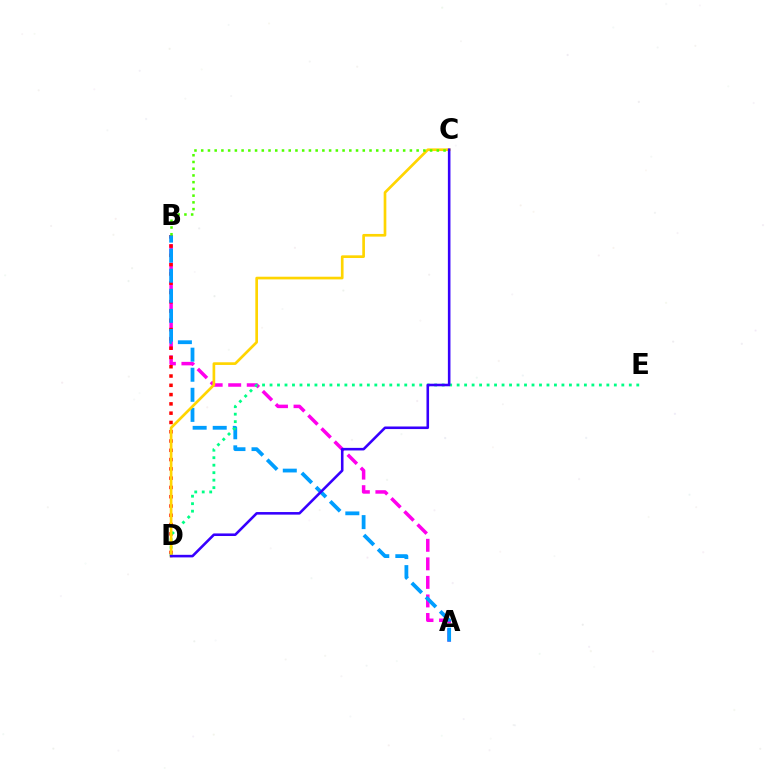{('A', 'B'): [{'color': '#ff00ed', 'line_style': 'dashed', 'thickness': 2.52}, {'color': '#009eff', 'line_style': 'dashed', 'thickness': 2.73}], ('B', 'D'): [{'color': '#ff0000', 'line_style': 'dotted', 'thickness': 2.52}], ('D', 'E'): [{'color': '#00ff86', 'line_style': 'dotted', 'thickness': 2.03}], ('C', 'D'): [{'color': '#ffd500', 'line_style': 'solid', 'thickness': 1.93}, {'color': '#3700ff', 'line_style': 'solid', 'thickness': 1.86}], ('B', 'C'): [{'color': '#4fff00', 'line_style': 'dotted', 'thickness': 1.83}]}